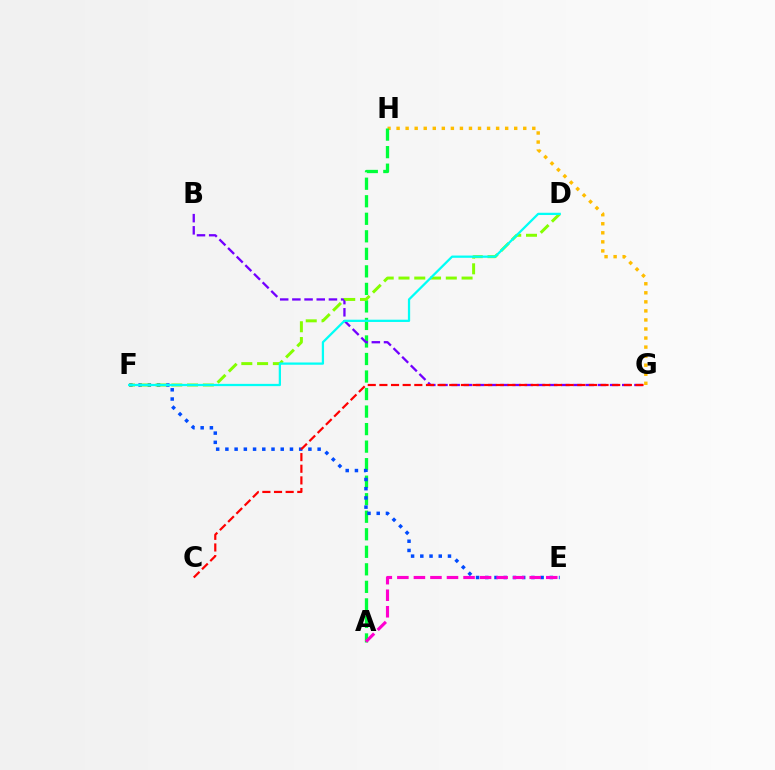{('G', 'H'): [{'color': '#ffbd00', 'line_style': 'dotted', 'thickness': 2.46}], ('A', 'H'): [{'color': '#00ff39', 'line_style': 'dashed', 'thickness': 2.38}], ('B', 'G'): [{'color': '#7200ff', 'line_style': 'dashed', 'thickness': 1.66}], ('E', 'F'): [{'color': '#004bff', 'line_style': 'dotted', 'thickness': 2.51}], ('D', 'F'): [{'color': '#84ff00', 'line_style': 'dashed', 'thickness': 2.14}, {'color': '#00fff6', 'line_style': 'solid', 'thickness': 1.63}], ('A', 'E'): [{'color': '#ff00cf', 'line_style': 'dashed', 'thickness': 2.25}], ('C', 'G'): [{'color': '#ff0000', 'line_style': 'dashed', 'thickness': 1.58}]}